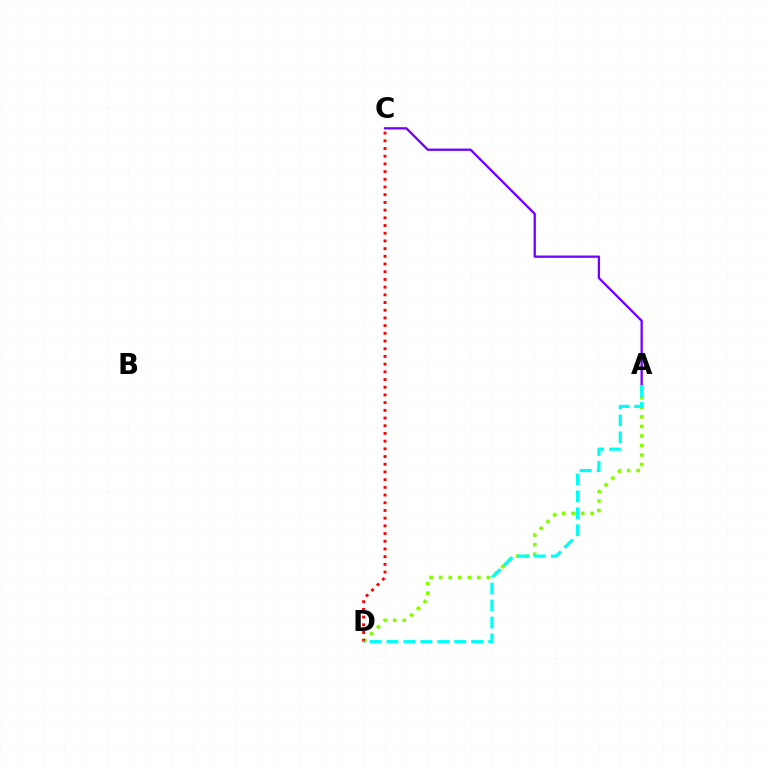{('A', 'D'): [{'color': '#84ff00', 'line_style': 'dotted', 'thickness': 2.59}, {'color': '#00fff6', 'line_style': 'dashed', 'thickness': 2.3}], ('A', 'C'): [{'color': '#7200ff', 'line_style': 'solid', 'thickness': 1.65}], ('C', 'D'): [{'color': '#ff0000', 'line_style': 'dotted', 'thickness': 2.09}]}